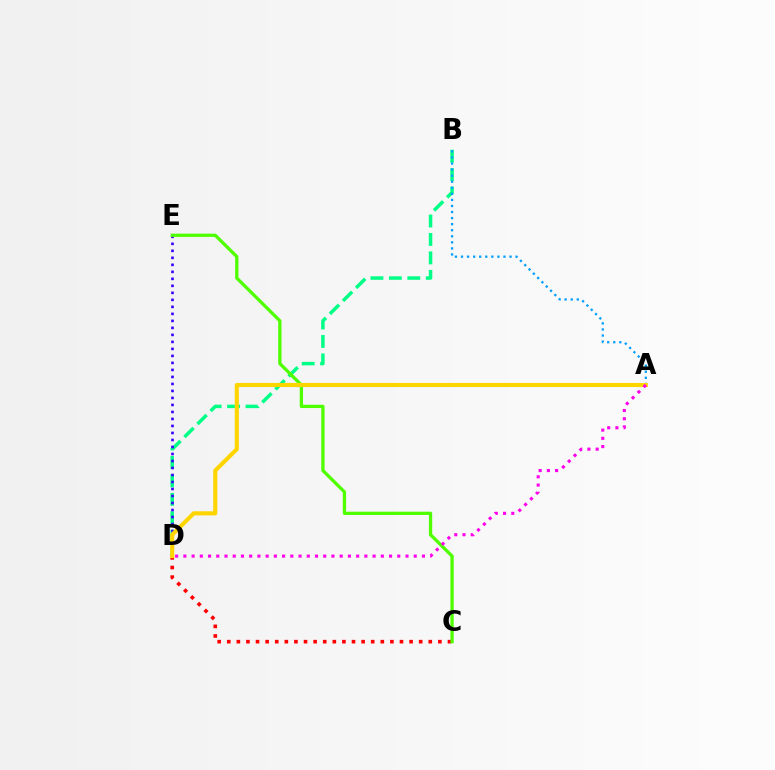{('B', 'D'): [{'color': '#00ff86', 'line_style': 'dashed', 'thickness': 2.51}], ('C', 'D'): [{'color': '#ff0000', 'line_style': 'dotted', 'thickness': 2.61}], ('D', 'E'): [{'color': '#3700ff', 'line_style': 'dotted', 'thickness': 1.9}], ('A', 'B'): [{'color': '#009eff', 'line_style': 'dotted', 'thickness': 1.65}], ('C', 'E'): [{'color': '#4fff00', 'line_style': 'solid', 'thickness': 2.36}], ('A', 'D'): [{'color': '#ffd500', 'line_style': 'solid', 'thickness': 2.97}, {'color': '#ff00ed', 'line_style': 'dotted', 'thickness': 2.24}]}